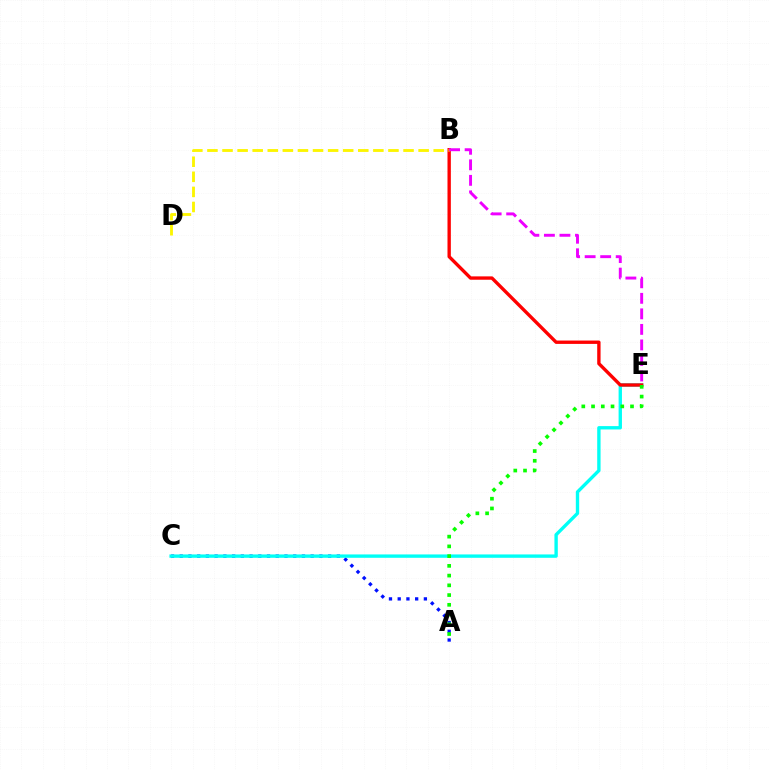{('A', 'C'): [{'color': '#0010ff', 'line_style': 'dotted', 'thickness': 2.37}], ('C', 'E'): [{'color': '#00fff6', 'line_style': 'solid', 'thickness': 2.42}], ('B', 'E'): [{'color': '#ff0000', 'line_style': 'solid', 'thickness': 2.42}, {'color': '#ee00ff', 'line_style': 'dashed', 'thickness': 2.11}], ('A', 'E'): [{'color': '#08ff00', 'line_style': 'dotted', 'thickness': 2.65}], ('B', 'D'): [{'color': '#fcf500', 'line_style': 'dashed', 'thickness': 2.05}]}